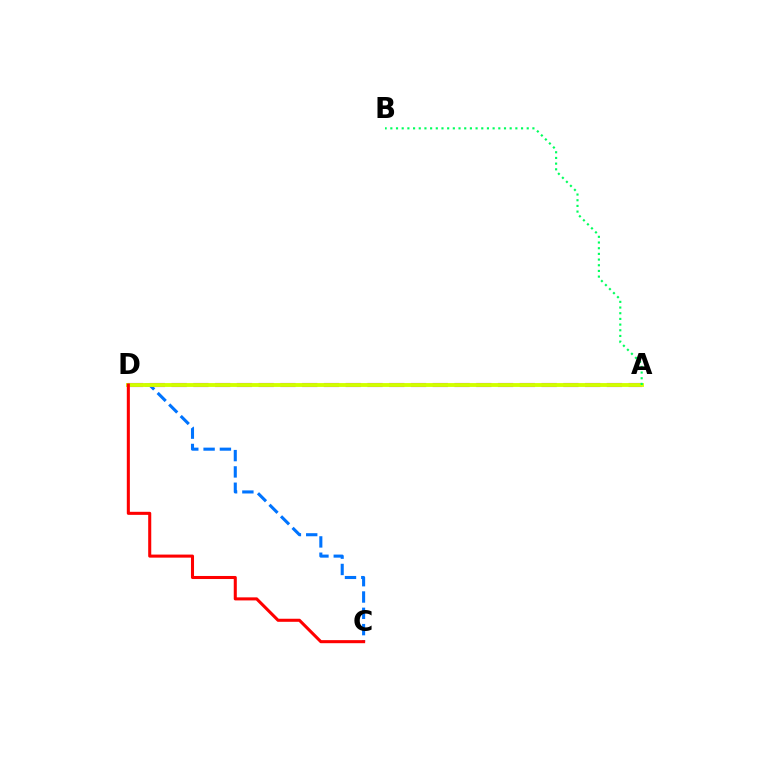{('C', 'D'): [{'color': '#0074ff', 'line_style': 'dashed', 'thickness': 2.22}, {'color': '#ff0000', 'line_style': 'solid', 'thickness': 2.2}], ('A', 'D'): [{'color': '#b900ff', 'line_style': 'dashed', 'thickness': 2.96}, {'color': '#d1ff00', 'line_style': 'solid', 'thickness': 2.78}], ('A', 'B'): [{'color': '#00ff5c', 'line_style': 'dotted', 'thickness': 1.54}]}